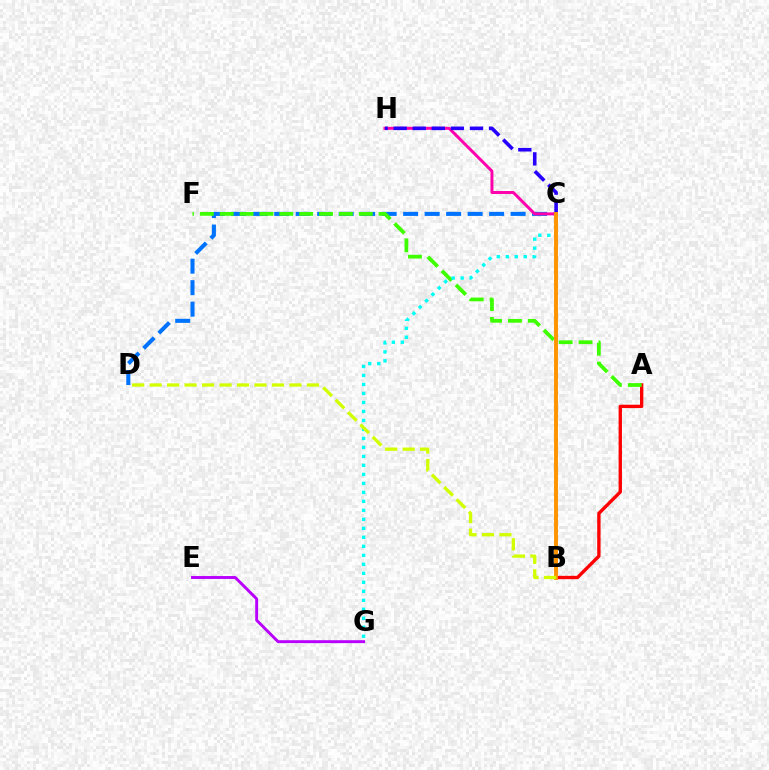{('C', 'D'): [{'color': '#0074ff', 'line_style': 'dashed', 'thickness': 2.92}], ('B', 'C'): [{'color': '#00ff5c', 'line_style': 'dotted', 'thickness': 2.07}, {'color': '#ff9400', 'line_style': 'solid', 'thickness': 2.81}], ('C', 'H'): [{'color': '#ff00ac', 'line_style': 'solid', 'thickness': 2.13}, {'color': '#2500ff', 'line_style': 'dashed', 'thickness': 2.59}], ('A', 'B'): [{'color': '#ff0000', 'line_style': 'solid', 'thickness': 2.42}], ('A', 'F'): [{'color': '#3dff00', 'line_style': 'dashed', 'thickness': 2.7}], ('C', 'G'): [{'color': '#00fff6', 'line_style': 'dotted', 'thickness': 2.44}], ('E', 'G'): [{'color': '#b900ff', 'line_style': 'solid', 'thickness': 2.1}], ('B', 'D'): [{'color': '#d1ff00', 'line_style': 'dashed', 'thickness': 2.37}]}